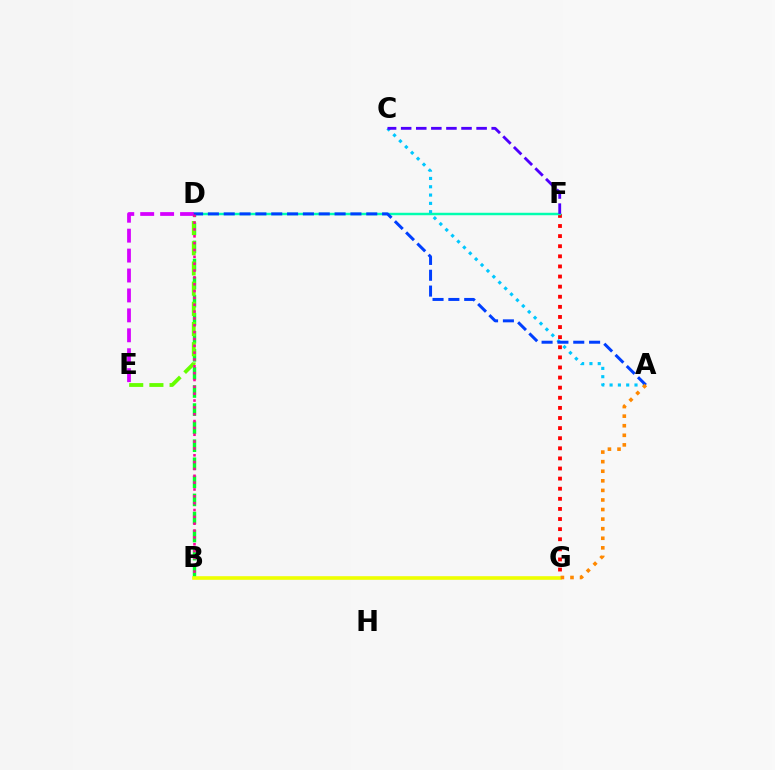{('F', 'G'): [{'color': '#ff0000', 'line_style': 'dotted', 'thickness': 2.75}], ('D', 'F'): [{'color': '#00ffaf', 'line_style': 'solid', 'thickness': 1.76}], ('B', 'D'): [{'color': '#00ff27', 'line_style': 'dashed', 'thickness': 2.45}, {'color': '#ff00a0', 'line_style': 'dotted', 'thickness': 1.86}], ('D', 'E'): [{'color': '#66ff00', 'line_style': 'dashed', 'thickness': 2.74}, {'color': '#d600ff', 'line_style': 'dashed', 'thickness': 2.71}], ('A', 'C'): [{'color': '#00c7ff', 'line_style': 'dotted', 'thickness': 2.26}], ('A', 'D'): [{'color': '#003fff', 'line_style': 'dashed', 'thickness': 2.15}], ('B', 'G'): [{'color': '#eeff00', 'line_style': 'solid', 'thickness': 2.6}], ('A', 'G'): [{'color': '#ff8800', 'line_style': 'dotted', 'thickness': 2.6}], ('C', 'F'): [{'color': '#4f00ff', 'line_style': 'dashed', 'thickness': 2.05}]}